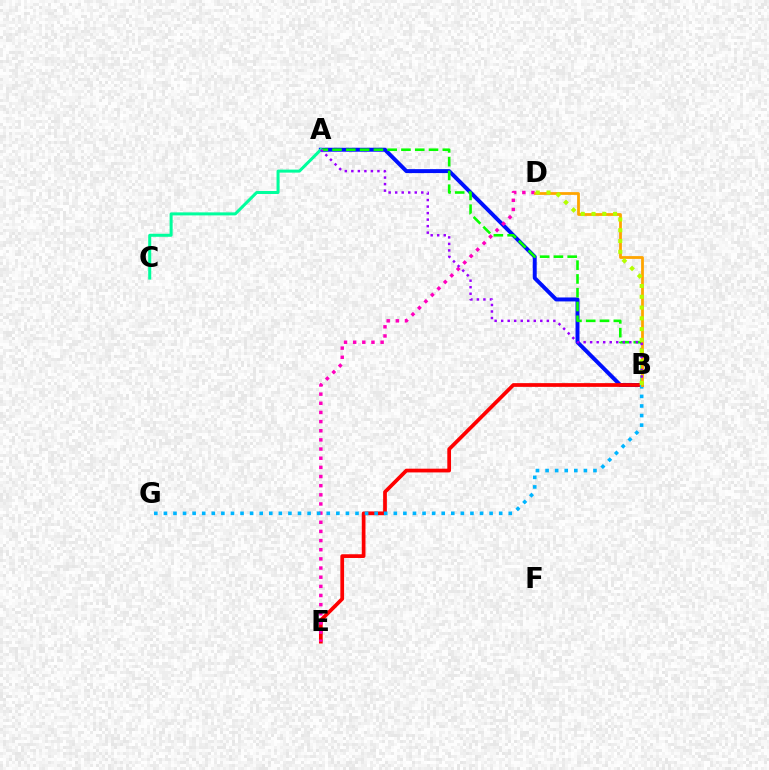{('A', 'B'): [{'color': '#0010ff', 'line_style': 'solid', 'thickness': 2.85}, {'color': '#08ff00', 'line_style': 'dashed', 'thickness': 1.87}, {'color': '#9b00ff', 'line_style': 'dotted', 'thickness': 1.77}], ('A', 'C'): [{'color': '#00ff9d', 'line_style': 'solid', 'thickness': 2.18}], ('B', 'E'): [{'color': '#ff0000', 'line_style': 'solid', 'thickness': 2.68}], ('D', 'E'): [{'color': '#ff00bd', 'line_style': 'dotted', 'thickness': 2.49}], ('B', 'G'): [{'color': '#00b5ff', 'line_style': 'dotted', 'thickness': 2.6}], ('B', 'D'): [{'color': '#ffa500', 'line_style': 'solid', 'thickness': 2.0}, {'color': '#b3ff00', 'line_style': 'dotted', 'thickness': 2.93}]}